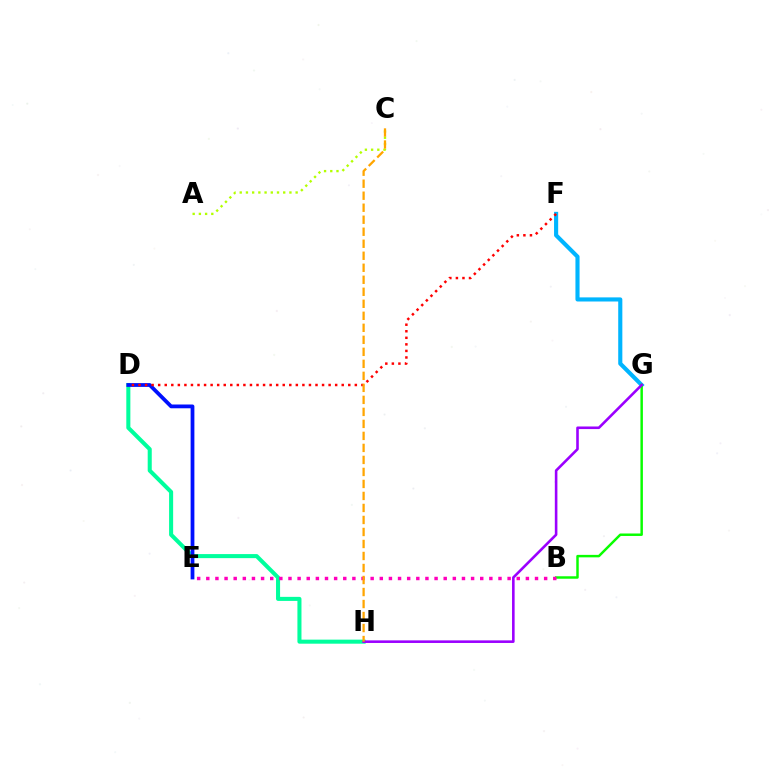{('D', 'H'): [{'color': '#00ff9d', 'line_style': 'solid', 'thickness': 2.92}], ('F', 'G'): [{'color': '#00b5ff', 'line_style': 'solid', 'thickness': 2.97}], ('B', 'G'): [{'color': '#08ff00', 'line_style': 'solid', 'thickness': 1.78}], ('D', 'E'): [{'color': '#0010ff', 'line_style': 'solid', 'thickness': 2.72}], ('D', 'F'): [{'color': '#ff0000', 'line_style': 'dotted', 'thickness': 1.78}], ('A', 'C'): [{'color': '#b3ff00', 'line_style': 'dotted', 'thickness': 1.69}], ('G', 'H'): [{'color': '#9b00ff', 'line_style': 'solid', 'thickness': 1.87}], ('B', 'E'): [{'color': '#ff00bd', 'line_style': 'dotted', 'thickness': 2.48}], ('C', 'H'): [{'color': '#ffa500', 'line_style': 'dashed', 'thickness': 1.63}]}